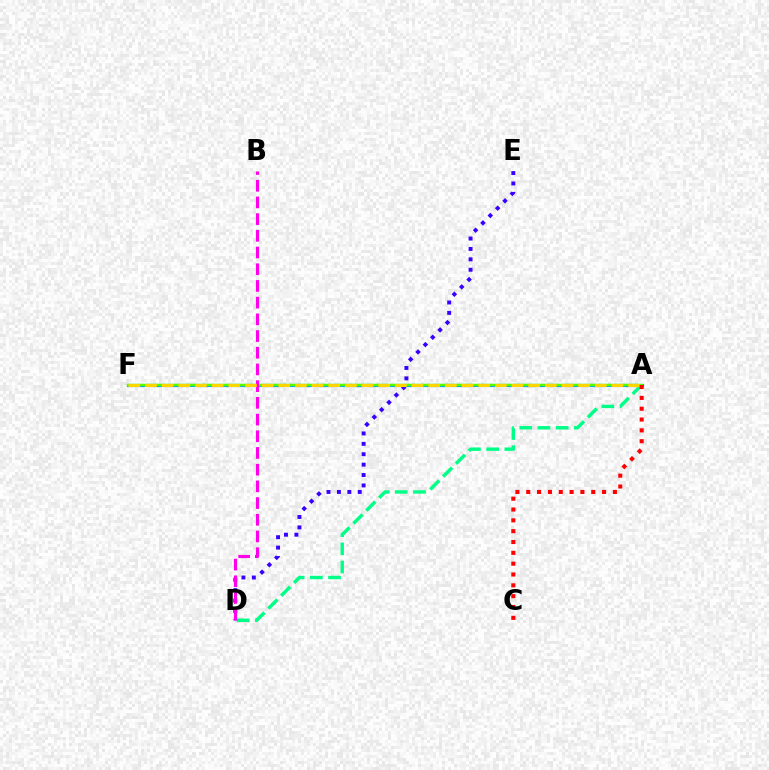{('A', 'F'): [{'color': '#009eff', 'line_style': 'solid', 'thickness': 2.26}, {'color': '#4fff00', 'line_style': 'solid', 'thickness': 1.74}, {'color': '#ffd500', 'line_style': 'dashed', 'thickness': 2.26}], ('A', 'D'): [{'color': '#00ff86', 'line_style': 'dashed', 'thickness': 2.47}], ('D', 'E'): [{'color': '#3700ff', 'line_style': 'dotted', 'thickness': 2.83}], ('B', 'D'): [{'color': '#ff00ed', 'line_style': 'dashed', 'thickness': 2.27}], ('A', 'C'): [{'color': '#ff0000', 'line_style': 'dotted', 'thickness': 2.94}]}